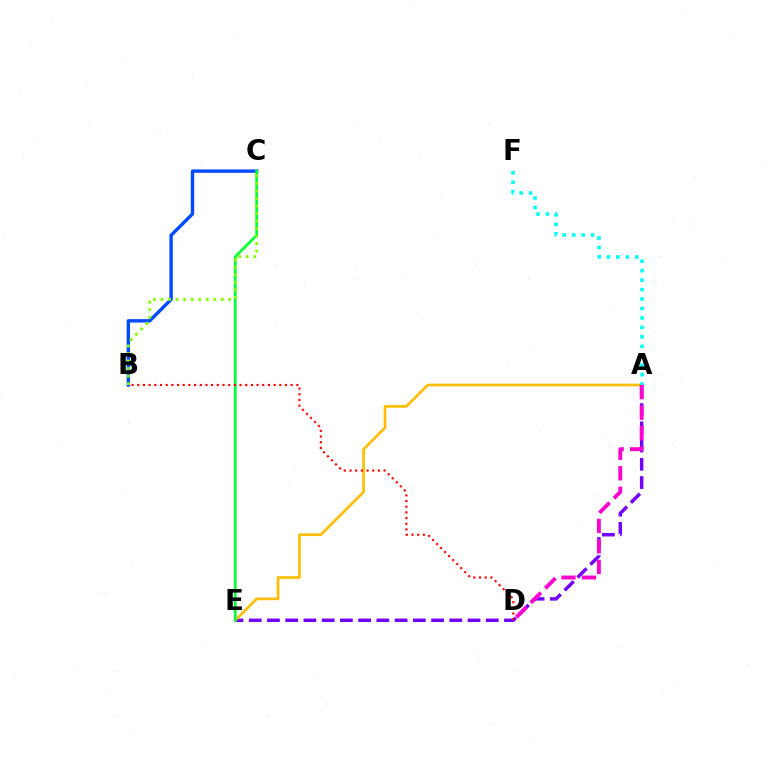{('A', 'E'): [{'color': '#7200ff', 'line_style': 'dashed', 'thickness': 2.48}, {'color': '#ffbd00', 'line_style': 'solid', 'thickness': 1.92}], ('B', 'C'): [{'color': '#004bff', 'line_style': 'solid', 'thickness': 2.45}, {'color': '#84ff00', 'line_style': 'dotted', 'thickness': 2.04}], ('A', 'F'): [{'color': '#00fff6', 'line_style': 'dotted', 'thickness': 2.57}], ('C', 'E'): [{'color': '#00ff39', 'line_style': 'solid', 'thickness': 1.97}], ('B', 'D'): [{'color': '#ff0000', 'line_style': 'dotted', 'thickness': 1.54}], ('A', 'D'): [{'color': '#ff00cf', 'line_style': 'dashed', 'thickness': 2.78}]}